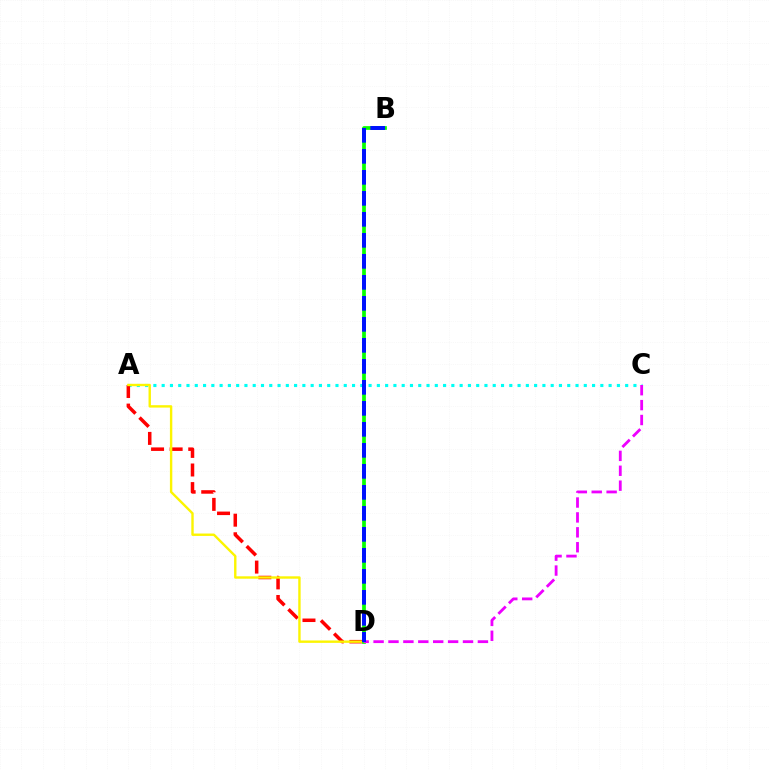{('A', 'C'): [{'color': '#00fff6', 'line_style': 'dotted', 'thickness': 2.25}], ('A', 'D'): [{'color': '#ff0000', 'line_style': 'dashed', 'thickness': 2.53}, {'color': '#fcf500', 'line_style': 'solid', 'thickness': 1.72}], ('B', 'D'): [{'color': '#08ff00', 'line_style': 'solid', 'thickness': 2.68}, {'color': '#0010ff', 'line_style': 'dashed', 'thickness': 2.85}], ('C', 'D'): [{'color': '#ee00ff', 'line_style': 'dashed', 'thickness': 2.02}]}